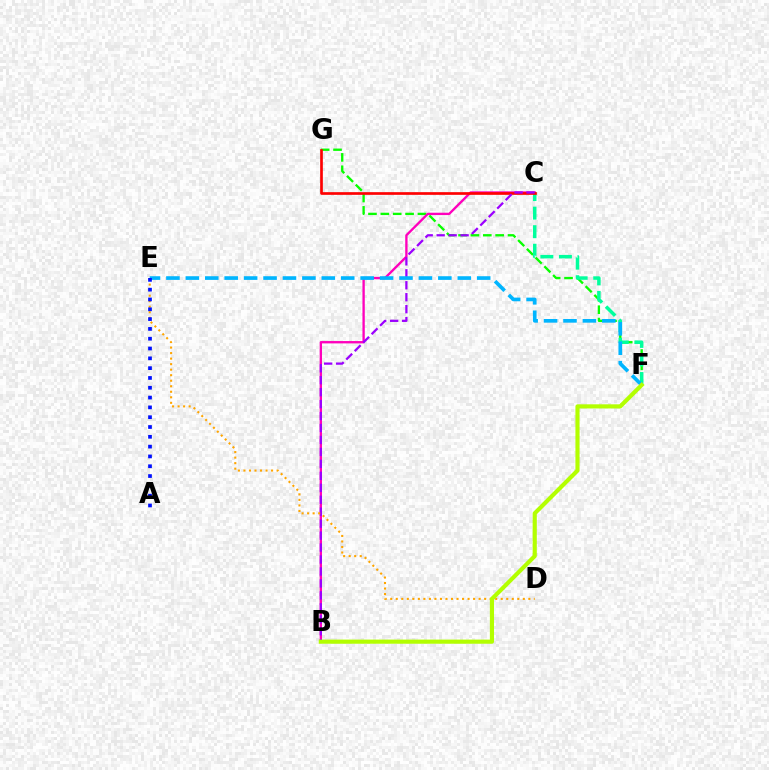{('F', 'G'): [{'color': '#08ff00', 'line_style': 'dashed', 'thickness': 1.68}], ('B', 'C'): [{'color': '#ff00bd', 'line_style': 'solid', 'thickness': 1.69}, {'color': '#9b00ff', 'line_style': 'dashed', 'thickness': 1.62}], ('C', 'F'): [{'color': '#00ff9d', 'line_style': 'dashed', 'thickness': 2.52}], ('C', 'G'): [{'color': '#ff0000', 'line_style': 'solid', 'thickness': 1.93}], ('E', 'F'): [{'color': '#00b5ff', 'line_style': 'dashed', 'thickness': 2.64}], ('D', 'E'): [{'color': '#ffa500', 'line_style': 'dotted', 'thickness': 1.5}], ('A', 'E'): [{'color': '#0010ff', 'line_style': 'dotted', 'thickness': 2.67}], ('B', 'F'): [{'color': '#b3ff00', 'line_style': 'solid', 'thickness': 2.98}]}